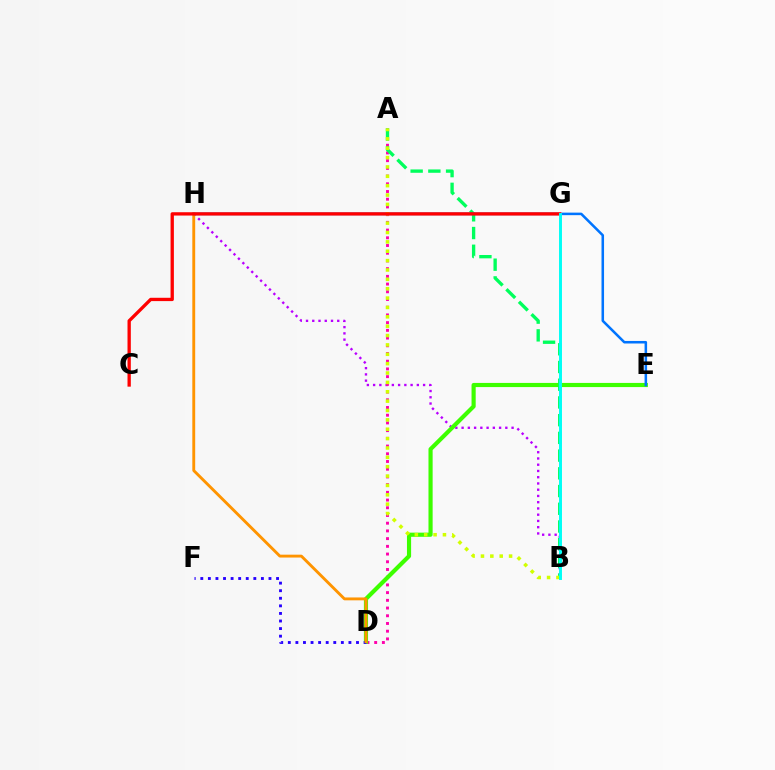{('B', 'H'): [{'color': '#b900ff', 'line_style': 'dotted', 'thickness': 1.7}], ('A', 'D'): [{'color': '#ff00ac', 'line_style': 'dotted', 'thickness': 2.1}], ('D', 'E'): [{'color': '#3dff00', 'line_style': 'solid', 'thickness': 2.99}], ('D', 'F'): [{'color': '#2500ff', 'line_style': 'dotted', 'thickness': 2.06}], ('D', 'H'): [{'color': '#ff9400', 'line_style': 'solid', 'thickness': 2.07}], ('A', 'B'): [{'color': '#00ff5c', 'line_style': 'dashed', 'thickness': 2.41}, {'color': '#d1ff00', 'line_style': 'dotted', 'thickness': 2.55}], ('E', 'H'): [{'color': '#0074ff', 'line_style': 'solid', 'thickness': 1.83}], ('C', 'G'): [{'color': '#ff0000', 'line_style': 'solid', 'thickness': 2.39}], ('B', 'G'): [{'color': '#00fff6', 'line_style': 'solid', 'thickness': 2.12}]}